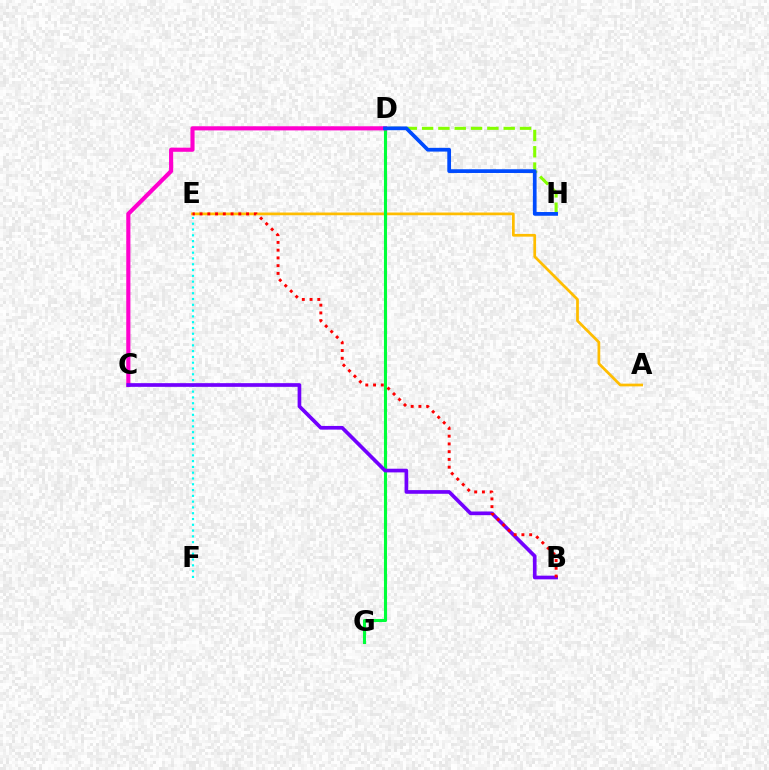{('D', 'H'): [{'color': '#84ff00', 'line_style': 'dashed', 'thickness': 2.22}, {'color': '#004bff', 'line_style': 'solid', 'thickness': 2.68}], ('A', 'E'): [{'color': '#ffbd00', 'line_style': 'solid', 'thickness': 1.97}], ('D', 'G'): [{'color': '#00ff39', 'line_style': 'solid', 'thickness': 2.22}], ('C', 'D'): [{'color': '#ff00cf', 'line_style': 'solid', 'thickness': 2.97}], ('E', 'F'): [{'color': '#00fff6', 'line_style': 'dotted', 'thickness': 1.57}], ('B', 'C'): [{'color': '#7200ff', 'line_style': 'solid', 'thickness': 2.65}], ('B', 'E'): [{'color': '#ff0000', 'line_style': 'dotted', 'thickness': 2.11}]}